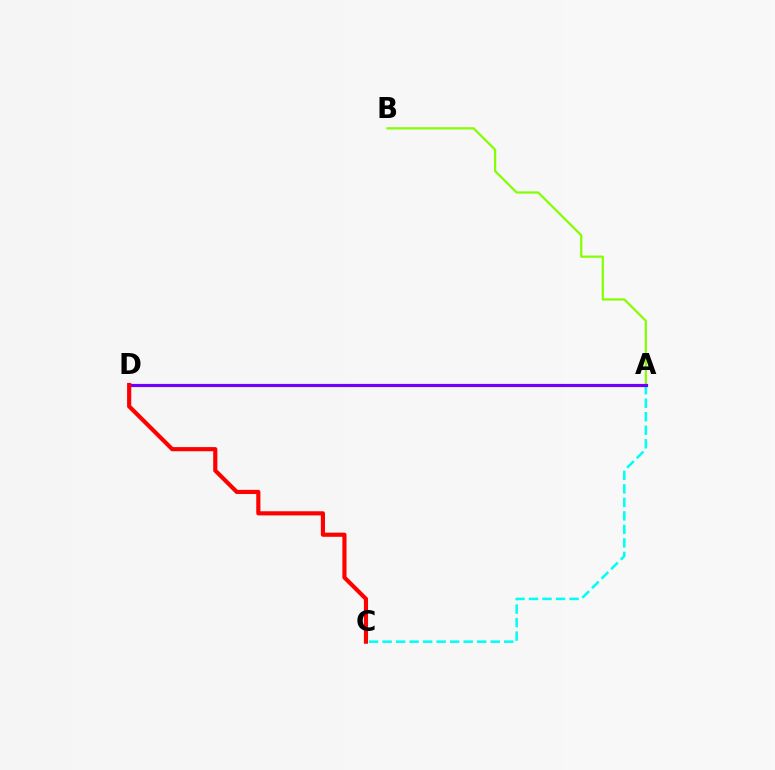{('A', 'C'): [{'color': '#00fff6', 'line_style': 'dashed', 'thickness': 1.84}], ('A', 'B'): [{'color': '#84ff00', 'line_style': 'solid', 'thickness': 1.6}], ('A', 'D'): [{'color': '#7200ff', 'line_style': 'solid', 'thickness': 2.28}], ('C', 'D'): [{'color': '#ff0000', 'line_style': 'solid', 'thickness': 2.99}]}